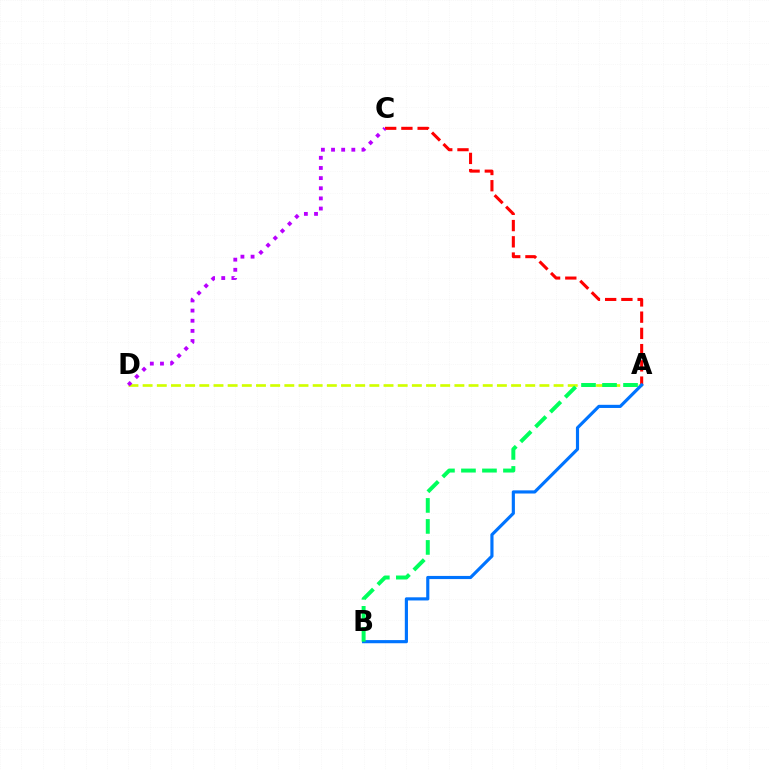{('A', 'C'): [{'color': '#ff0000', 'line_style': 'dashed', 'thickness': 2.21}], ('A', 'D'): [{'color': '#d1ff00', 'line_style': 'dashed', 'thickness': 1.93}], ('A', 'B'): [{'color': '#0074ff', 'line_style': 'solid', 'thickness': 2.27}, {'color': '#00ff5c', 'line_style': 'dashed', 'thickness': 2.85}], ('C', 'D'): [{'color': '#b900ff', 'line_style': 'dotted', 'thickness': 2.76}]}